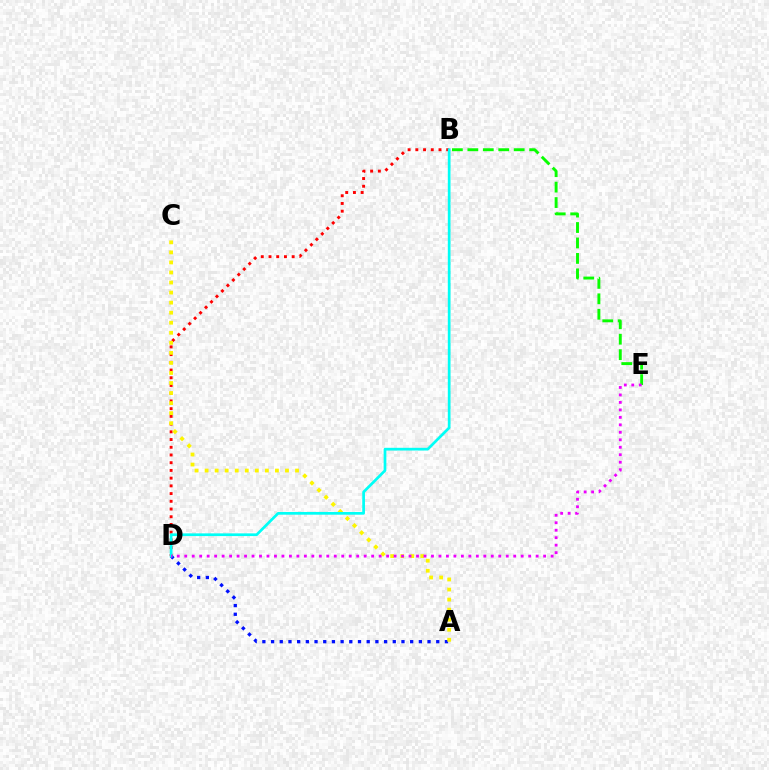{('B', 'D'): [{'color': '#ff0000', 'line_style': 'dotted', 'thickness': 2.1}, {'color': '#00fff6', 'line_style': 'solid', 'thickness': 1.95}], ('B', 'E'): [{'color': '#08ff00', 'line_style': 'dashed', 'thickness': 2.1}], ('A', 'D'): [{'color': '#0010ff', 'line_style': 'dotted', 'thickness': 2.36}], ('A', 'C'): [{'color': '#fcf500', 'line_style': 'dotted', 'thickness': 2.73}], ('D', 'E'): [{'color': '#ee00ff', 'line_style': 'dotted', 'thickness': 2.03}]}